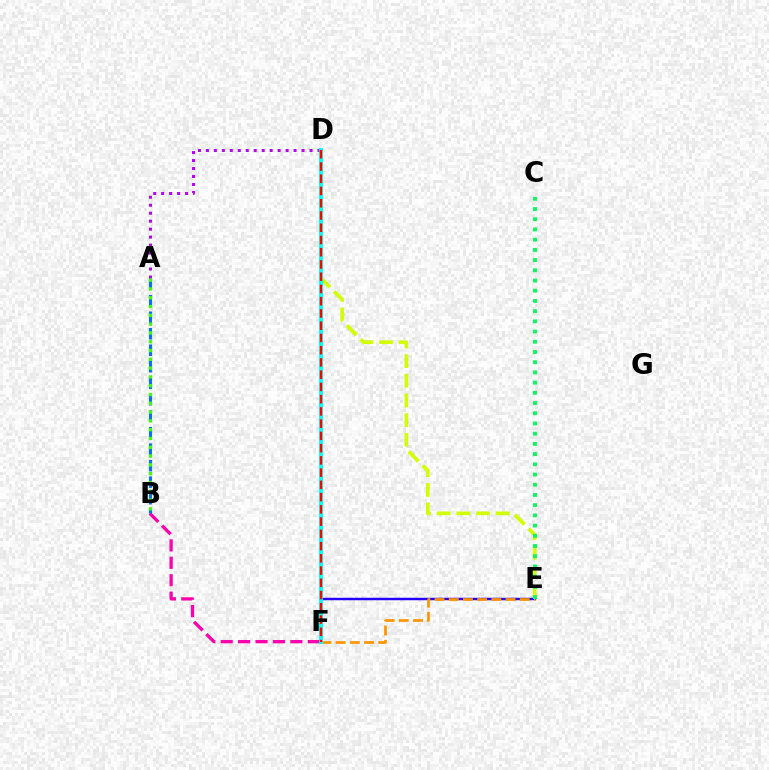{('E', 'F'): [{'color': '#2500ff', 'line_style': 'solid', 'thickness': 1.78}, {'color': '#ff9400', 'line_style': 'dashed', 'thickness': 1.93}], ('B', 'F'): [{'color': '#ff00ac', 'line_style': 'dashed', 'thickness': 2.37}], ('A', 'B'): [{'color': '#0074ff', 'line_style': 'dashed', 'thickness': 2.24}, {'color': '#3dff00', 'line_style': 'dotted', 'thickness': 2.39}], ('D', 'E'): [{'color': '#d1ff00', 'line_style': 'dashed', 'thickness': 2.67}], ('A', 'D'): [{'color': '#b900ff', 'line_style': 'dotted', 'thickness': 2.17}], ('D', 'F'): [{'color': '#00fff6', 'line_style': 'solid', 'thickness': 2.76}, {'color': '#ff0000', 'line_style': 'dashed', 'thickness': 1.66}], ('C', 'E'): [{'color': '#00ff5c', 'line_style': 'dotted', 'thickness': 2.77}]}